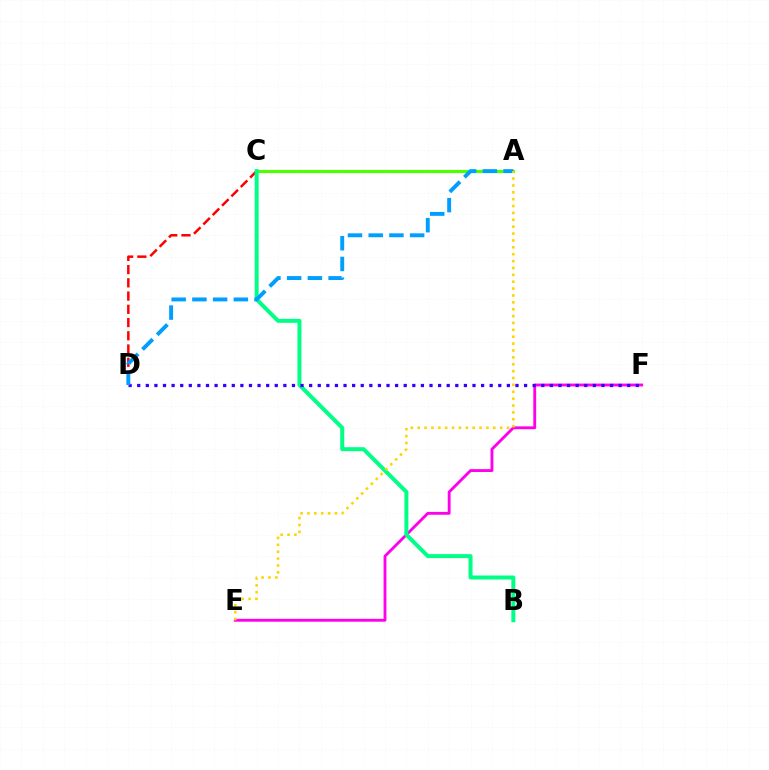{('A', 'C'): [{'color': '#4fff00', 'line_style': 'solid', 'thickness': 2.26}], ('C', 'D'): [{'color': '#ff0000', 'line_style': 'dashed', 'thickness': 1.8}], ('E', 'F'): [{'color': '#ff00ed', 'line_style': 'solid', 'thickness': 2.07}], ('B', 'C'): [{'color': '#00ff86', 'line_style': 'solid', 'thickness': 2.87}], ('D', 'F'): [{'color': '#3700ff', 'line_style': 'dotted', 'thickness': 2.34}], ('A', 'D'): [{'color': '#009eff', 'line_style': 'dashed', 'thickness': 2.82}], ('A', 'E'): [{'color': '#ffd500', 'line_style': 'dotted', 'thickness': 1.87}]}